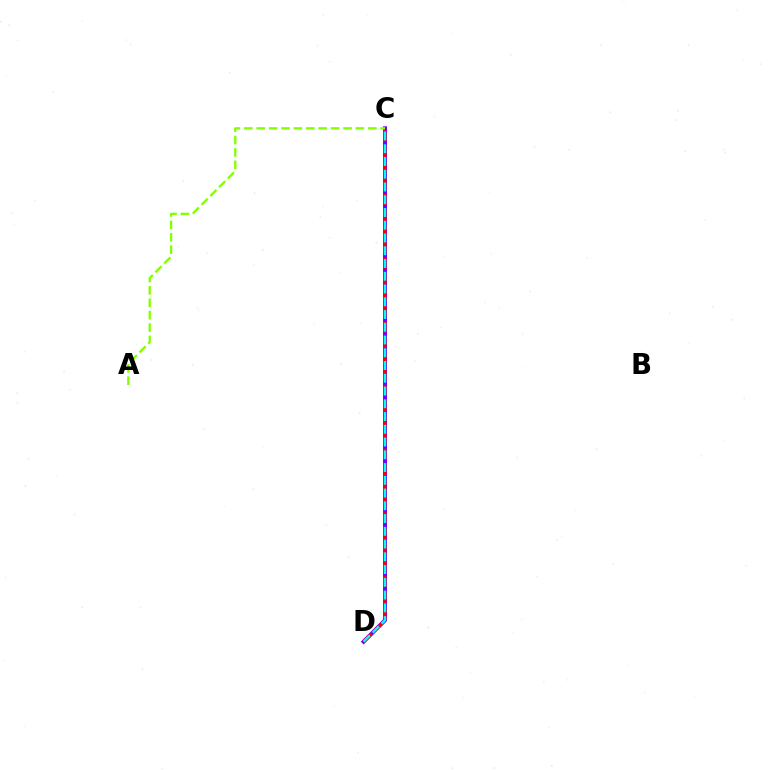{('C', 'D'): [{'color': '#7200ff', 'line_style': 'solid', 'thickness': 2.88}, {'color': '#ff0000', 'line_style': 'dashed', 'thickness': 2.16}, {'color': '#00fff6', 'line_style': 'dashed', 'thickness': 1.73}], ('A', 'C'): [{'color': '#84ff00', 'line_style': 'dashed', 'thickness': 1.68}]}